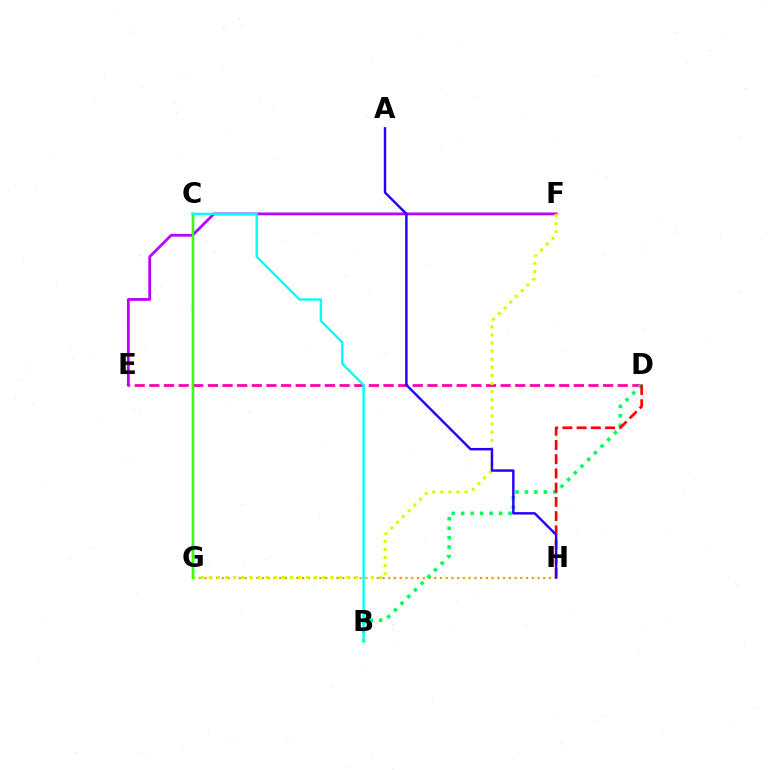{('G', 'H'): [{'color': '#ff9400', 'line_style': 'dotted', 'thickness': 1.56}], ('D', 'E'): [{'color': '#ff00ac', 'line_style': 'dashed', 'thickness': 1.99}], ('E', 'F'): [{'color': '#b900ff', 'line_style': 'solid', 'thickness': 1.99}], ('C', 'G'): [{'color': '#0074ff', 'line_style': 'solid', 'thickness': 1.65}, {'color': '#3dff00', 'line_style': 'solid', 'thickness': 1.72}], ('F', 'G'): [{'color': '#d1ff00', 'line_style': 'dotted', 'thickness': 2.2}], ('B', 'D'): [{'color': '#00ff5c', 'line_style': 'dotted', 'thickness': 2.57}], ('B', 'C'): [{'color': '#00fff6', 'line_style': 'solid', 'thickness': 1.69}], ('D', 'H'): [{'color': '#ff0000', 'line_style': 'dashed', 'thickness': 1.93}], ('A', 'H'): [{'color': '#2500ff', 'line_style': 'solid', 'thickness': 1.75}]}